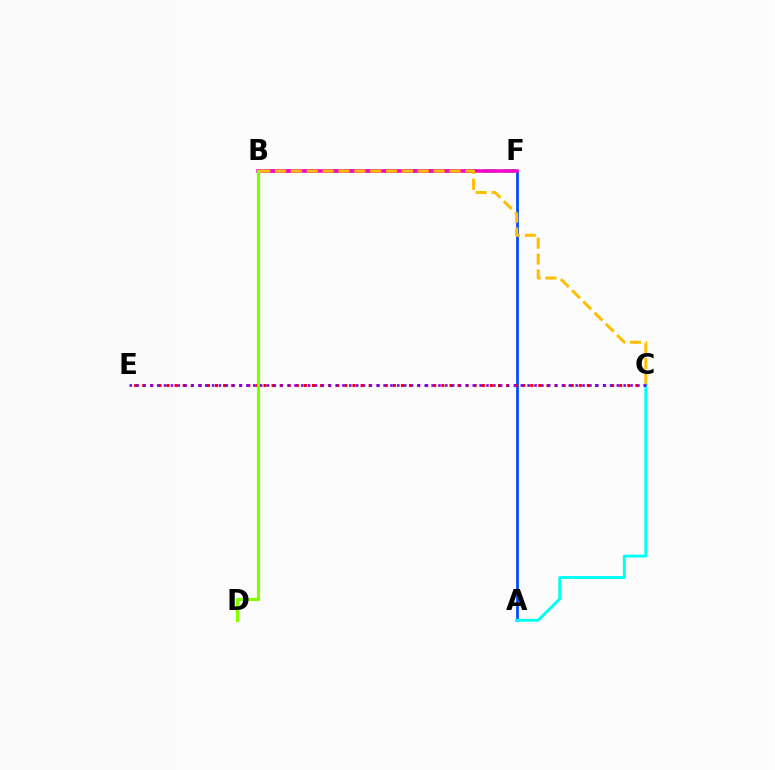{('A', 'F'): [{'color': '#004bff', 'line_style': 'solid', 'thickness': 1.97}], ('B', 'F'): [{'color': '#00ff39', 'line_style': 'dashed', 'thickness': 2.7}, {'color': '#ff00cf', 'line_style': 'solid', 'thickness': 2.58}], ('B', 'C'): [{'color': '#ffbd00', 'line_style': 'dashed', 'thickness': 2.15}], ('C', 'E'): [{'color': '#ff0000', 'line_style': 'dotted', 'thickness': 2.2}, {'color': '#7200ff', 'line_style': 'dotted', 'thickness': 1.86}], ('A', 'C'): [{'color': '#00fff6', 'line_style': 'solid', 'thickness': 2.11}], ('B', 'D'): [{'color': '#84ff00', 'line_style': 'solid', 'thickness': 2.29}]}